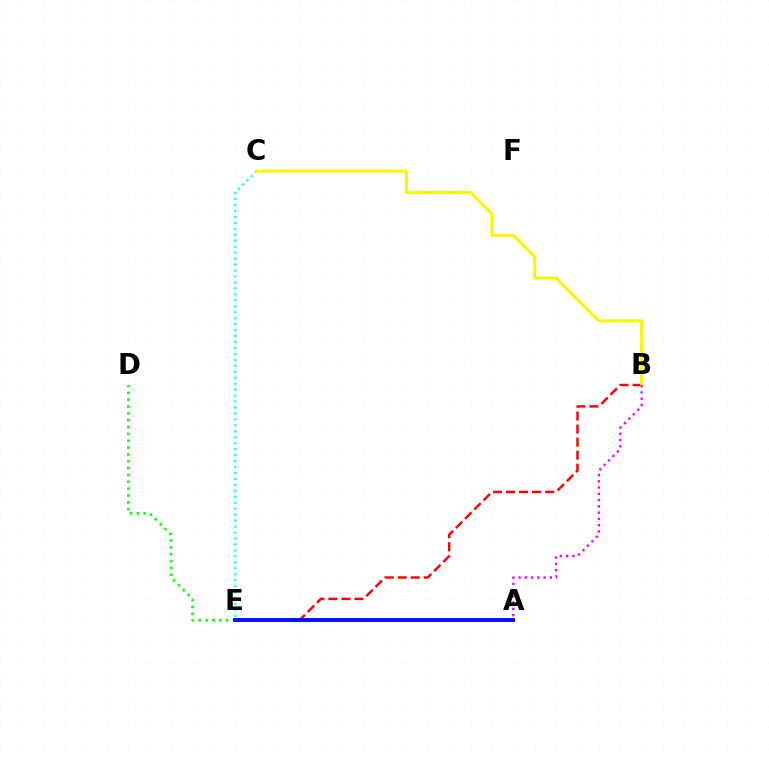{('B', 'E'): [{'color': '#ff0000', 'line_style': 'dashed', 'thickness': 1.77}], ('C', 'E'): [{'color': '#00fff6', 'line_style': 'dotted', 'thickness': 1.62}], ('D', 'E'): [{'color': '#08ff00', 'line_style': 'dotted', 'thickness': 1.86}], ('A', 'E'): [{'color': '#0010ff', 'line_style': 'solid', 'thickness': 2.81}], ('B', 'C'): [{'color': '#fcf500', 'line_style': 'solid', 'thickness': 2.18}], ('A', 'B'): [{'color': '#ee00ff', 'line_style': 'dotted', 'thickness': 1.7}]}